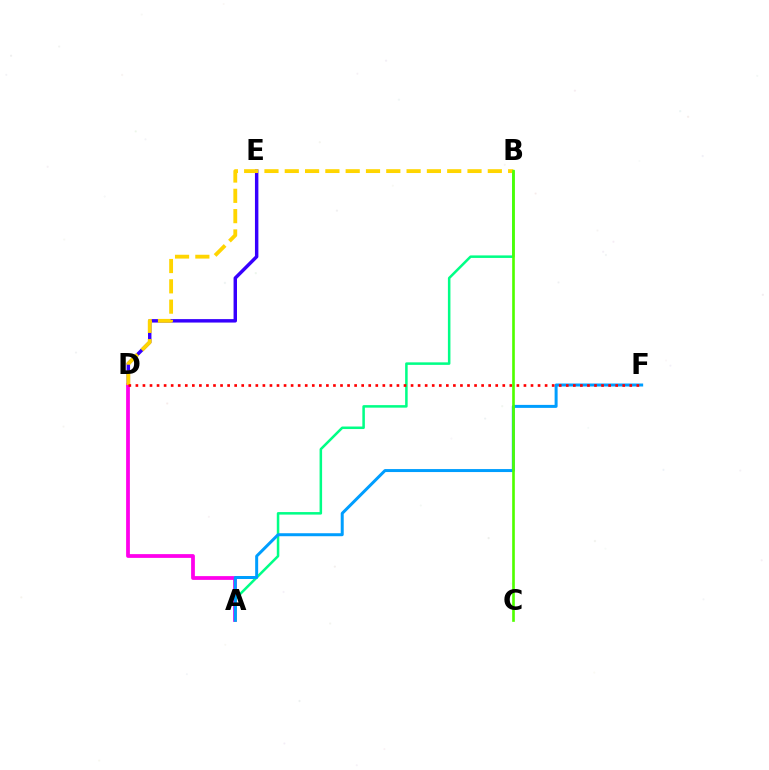{('D', 'E'): [{'color': '#3700ff', 'line_style': 'solid', 'thickness': 2.48}], ('A', 'D'): [{'color': '#ff00ed', 'line_style': 'solid', 'thickness': 2.71}], ('A', 'B'): [{'color': '#00ff86', 'line_style': 'solid', 'thickness': 1.82}], ('A', 'F'): [{'color': '#009eff', 'line_style': 'solid', 'thickness': 2.15}], ('B', 'D'): [{'color': '#ffd500', 'line_style': 'dashed', 'thickness': 2.76}], ('D', 'F'): [{'color': '#ff0000', 'line_style': 'dotted', 'thickness': 1.92}], ('B', 'C'): [{'color': '#4fff00', 'line_style': 'solid', 'thickness': 1.91}]}